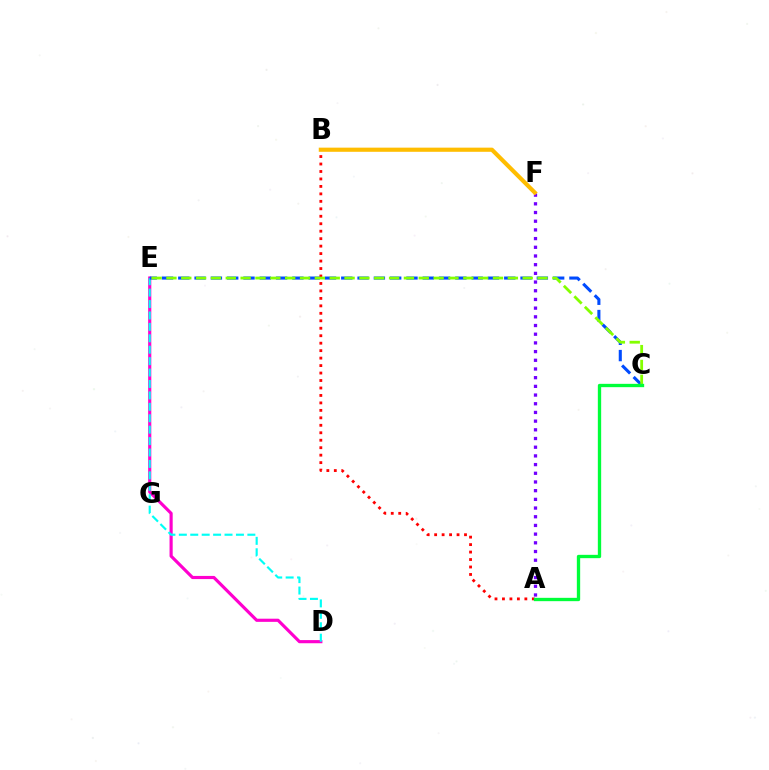{('A', 'B'): [{'color': '#ff0000', 'line_style': 'dotted', 'thickness': 2.03}], ('D', 'E'): [{'color': '#ff00cf', 'line_style': 'solid', 'thickness': 2.27}, {'color': '#00fff6', 'line_style': 'dashed', 'thickness': 1.55}], ('C', 'E'): [{'color': '#004bff', 'line_style': 'dashed', 'thickness': 2.21}, {'color': '#84ff00', 'line_style': 'dashed', 'thickness': 2.02}], ('A', 'F'): [{'color': '#7200ff', 'line_style': 'dotted', 'thickness': 2.36}], ('B', 'F'): [{'color': '#ffbd00', 'line_style': 'solid', 'thickness': 2.99}], ('A', 'C'): [{'color': '#00ff39', 'line_style': 'solid', 'thickness': 2.39}]}